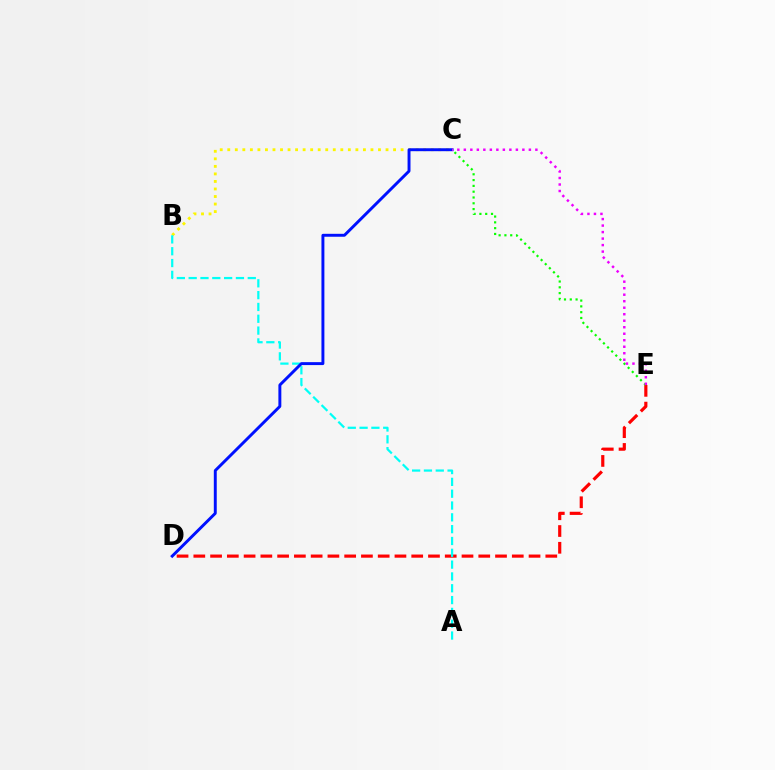{('D', 'E'): [{'color': '#ff0000', 'line_style': 'dashed', 'thickness': 2.28}], ('B', 'C'): [{'color': '#fcf500', 'line_style': 'dotted', 'thickness': 2.05}], ('A', 'B'): [{'color': '#00fff6', 'line_style': 'dashed', 'thickness': 1.61}], ('C', 'D'): [{'color': '#0010ff', 'line_style': 'solid', 'thickness': 2.11}], ('C', 'E'): [{'color': '#08ff00', 'line_style': 'dotted', 'thickness': 1.58}, {'color': '#ee00ff', 'line_style': 'dotted', 'thickness': 1.77}]}